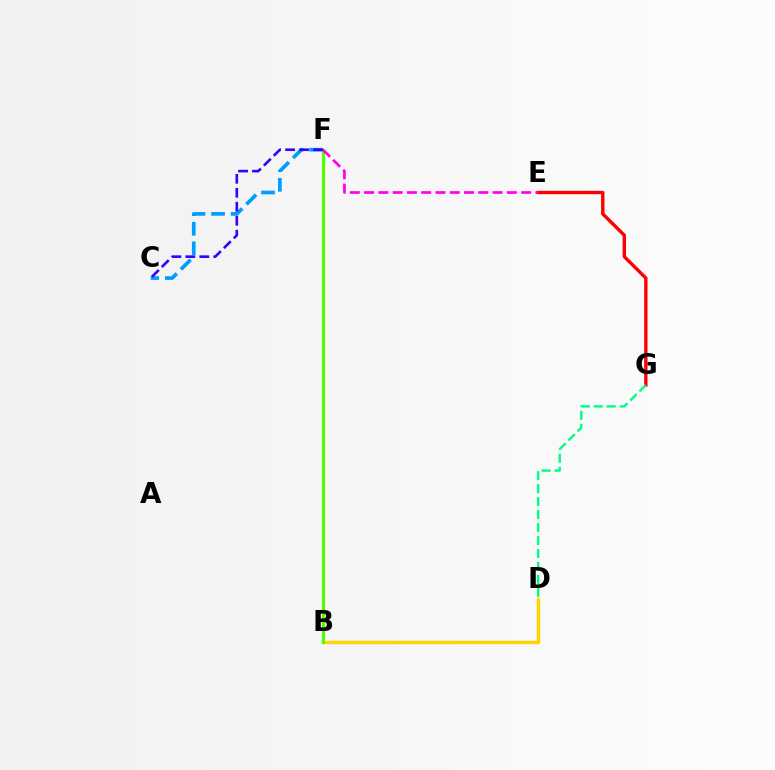{('C', 'F'): [{'color': '#009eff', 'line_style': 'dashed', 'thickness': 2.66}, {'color': '#3700ff', 'line_style': 'dashed', 'thickness': 1.9}], ('B', 'D'): [{'color': '#ffd500', 'line_style': 'solid', 'thickness': 2.45}], ('E', 'G'): [{'color': '#ff0000', 'line_style': 'solid', 'thickness': 2.43}], ('B', 'F'): [{'color': '#4fff00', 'line_style': 'solid', 'thickness': 2.26}], ('E', 'F'): [{'color': '#ff00ed', 'line_style': 'dashed', 'thickness': 1.94}], ('D', 'G'): [{'color': '#00ff86', 'line_style': 'dashed', 'thickness': 1.76}]}